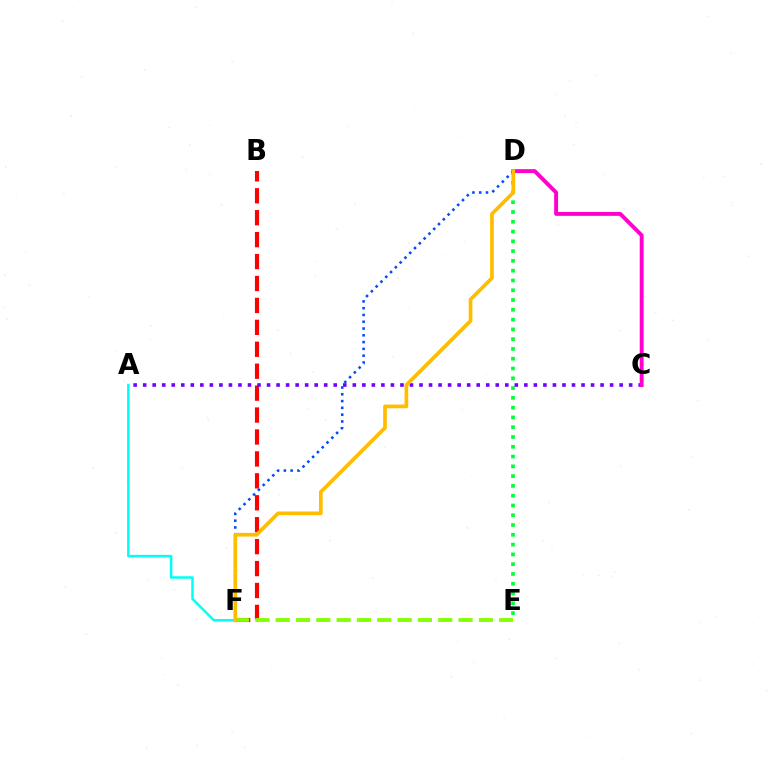{('B', 'F'): [{'color': '#ff0000', 'line_style': 'dashed', 'thickness': 2.98}], ('A', 'F'): [{'color': '#00fff6', 'line_style': 'solid', 'thickness': 1.8}], ('D', 'E'): [{'color': '#00ff39', 'line_style': 'dotted', 'thickness': 2.66}], ('A', 'C'): [{'color': '#7200ff', 'line_style': 'dotted', 'thickness': 2.59}], ('C', 'D'): [{'color': '#ff00cf', 'line_style': 'solid', 'thickness': 2.81}], ('D', 'F'): [{'color': '#004bff', 'line_style': 'dotted', 'thickness': 1.84}, {'color': '#ffbd00', 'line_style': 'solid', 'thickness': 2.67}], ('E', 'F'): [{'color': '#84ff00', 'line_style': 'dashed', 'thickness': 2.76}]}